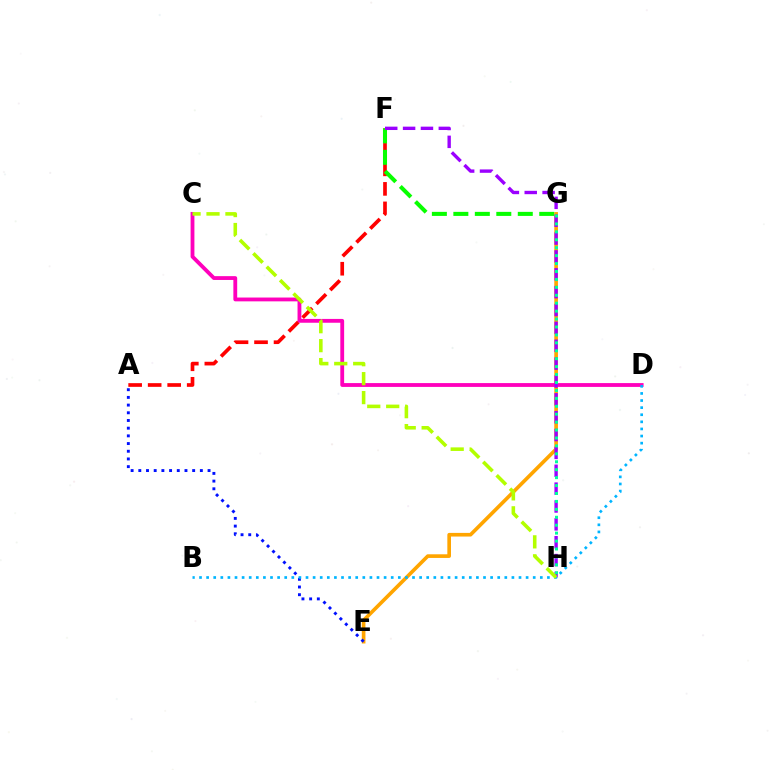{('E', 'G'): [{'color': '#ffa500', 'line_style': 'solid', 'thickness': 2.63}], ('A', 'F'): [{'color': '#ff0000', 'line_style': 'dashed', 'thickness': 2.65}], ('C', 'D'): [{'color': '#ff00bd', 'line_style': 'solid', 'thickness': 2.75}], ('F', 'G'): [{'color': '#08ff00', 'line_style': 'dashed', 'thickness': 2.92}], ('F', 'H'): [{'color': '#9b00ff', 'line_style': 'dashed', 'thickness': 2.43}], ('G', 'H'): [{'color': '#00ff9d', 'line_style': 'dotted', 'thickness': 2.15}], ('A', 'E'): [{'color': '#0010ff', 'line_style': 'dotted', 'thickness': 2.09}], ('B', 'D'): [{'color': '#00b5ff', 'line_style': 'dotted', 'thickness': 1.93}], ('C', 'H'): [{'color': '#b3ff00', 'line_style': 'dashed', 'thickness': 2.57}]}